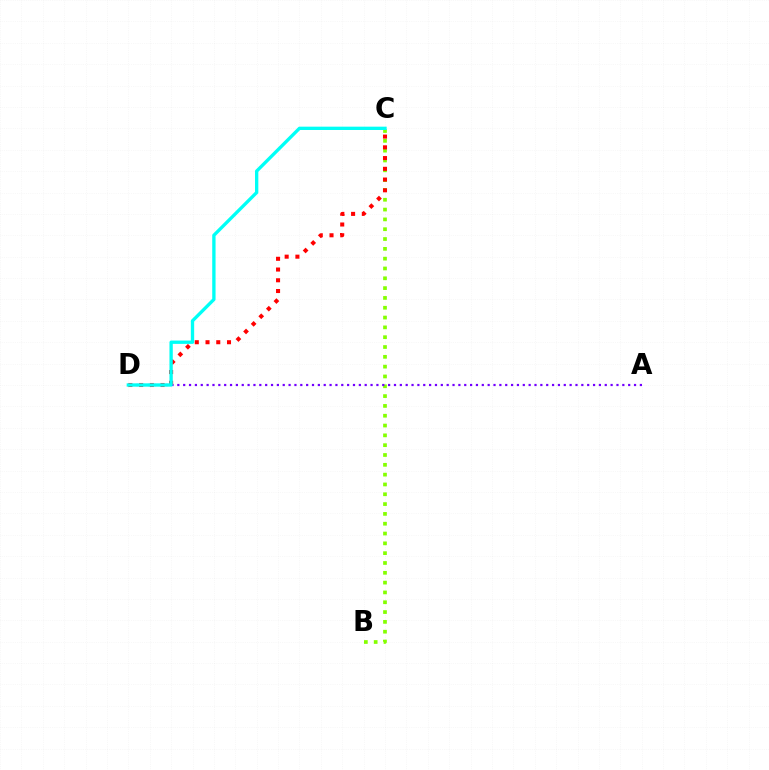{('B', 'C'): [{'color': '#84ff00', 'line_style': 'dotted', 'thickness': 2.67}], ('A', 'D'): [{'color': '#7200ff', 'line_style': 'dotted', 'thickness': 1.59}], ('C', 'D'): [{'color': '#ff0000', 'line_style': 'dotted', 'thickness': 2.92}, {'color': '#00fff6', 'line_style': 'solid', 'thickness': 2.4}]}